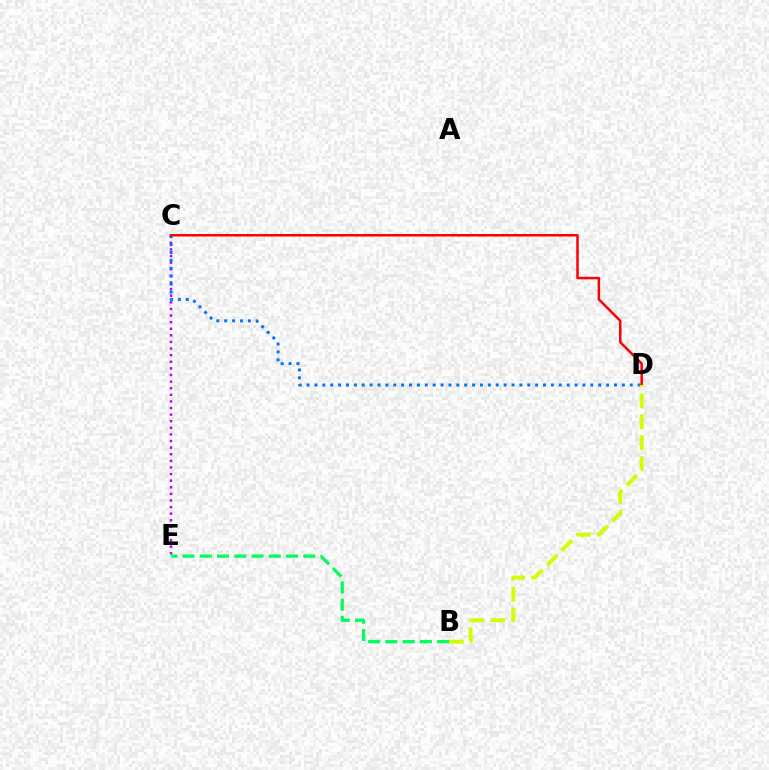{('C', 'E'): [{'color': '#b900ff', 'line_style': 'dotted', 'thickness': 1.79}], ('C', 'D'): [{'color': '#0074ff', 'line_style': 'dotted', 'thickness': 2.14}, {'color': '#ff0000', 'line_style': 'solid', 'thickness': 1.8}], ('B', 'D'): [{'color': '#d1ff00', 'line_style': 'dashed', 'thickness': 2.84}], ('B', 'E'): [{'color': '#00ff5c', 'line_style': 'dashed', 'thickness': 2.34}]}